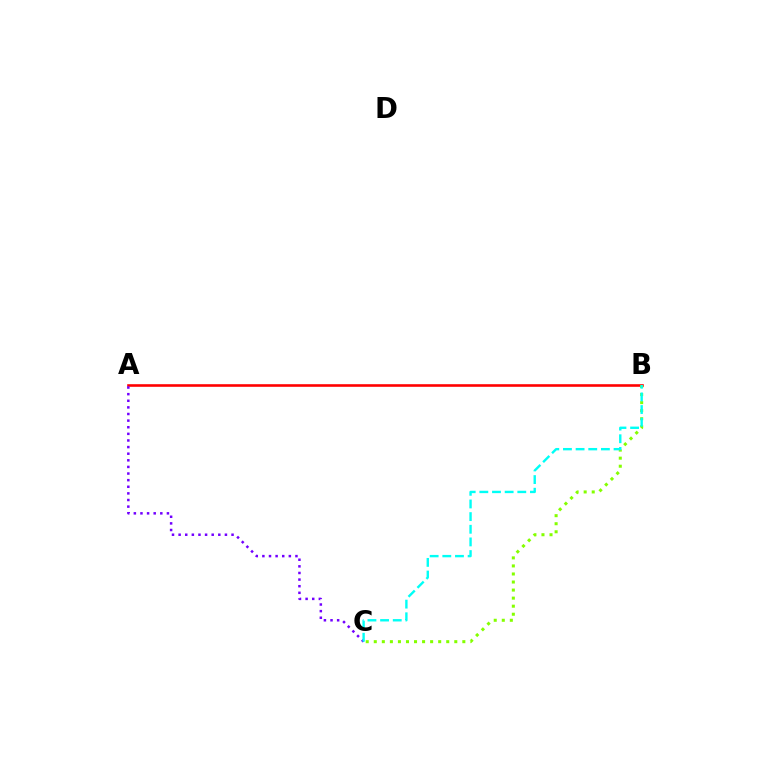{('A', 'B'): [{'color': '#ff0000', 'line_style': 'solid', 'thickness': 1.87}], ('B', 'C'): [{'color': '#84ff00', 'line_style': 'dotted', 'thickness': 2.19}, {'color': '#00fff6', 'line_style': 'dashed', 'thickness': 1.72}], ('A', 'C'): [{'color': '#7200ff', 'line_style': 'dotted', 'thickness': 1.8}]}